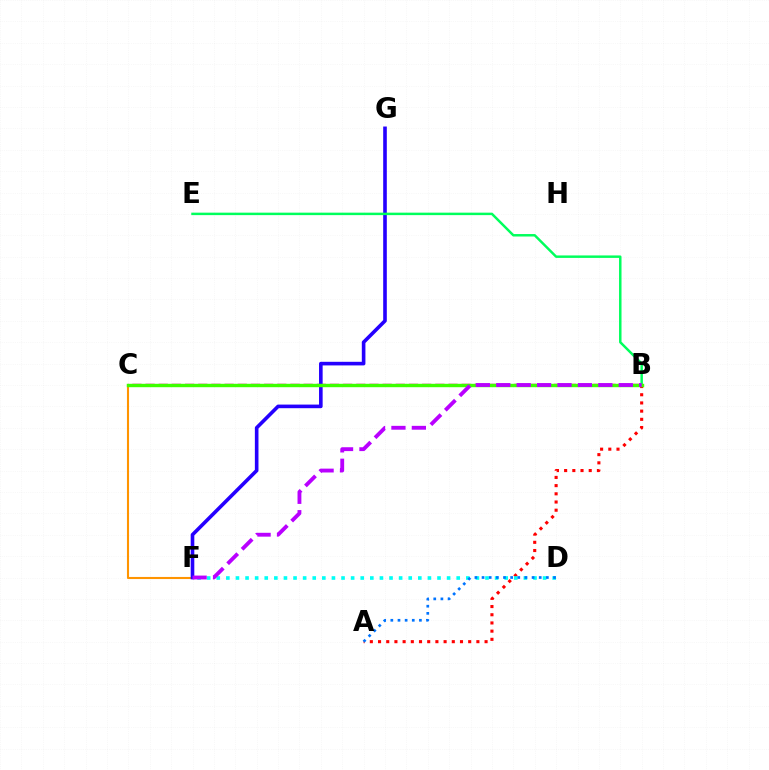{('B', 'C'): [{'color': '#d1ff00', 'line_style': 'dotted', 'thickness': 2.16}, {'color': '#ff00ac', 'line_style': 'dashed', 'thickness': 1.79}, {'color': '#3dff00', 'line_style': 'solid', 'thickness': 2.45}], ('C', 'F'): [{'color': '#ff9400', 'line_style': 'solid', 'thickness': 1.51}], ('F', 'G'): [{'color': '#2500ff', 'line_style': 'solid', 'thickness': 2.6}], ('B', 'E'): [{'color': '#00ff5c', 'line_style': 'solid', 'thickness': 1.78}], ('A', 'B'): [{'color': '#ff0000', 'line_style': 'dotted', 'thickness': 2.23}], ('D', 'F'): [{'color': '#00fff6', 'line_style': 'dotted', 'thickness': 2.61}], ('A', 'D'): [{'color': '#0074ff', 'line_style': 'dotted', 'thickness': 1.94}], ('B', 'F'): [{'color': '#b900ff', 'line_style': 'dashed', 'thickness': 2.77}]}